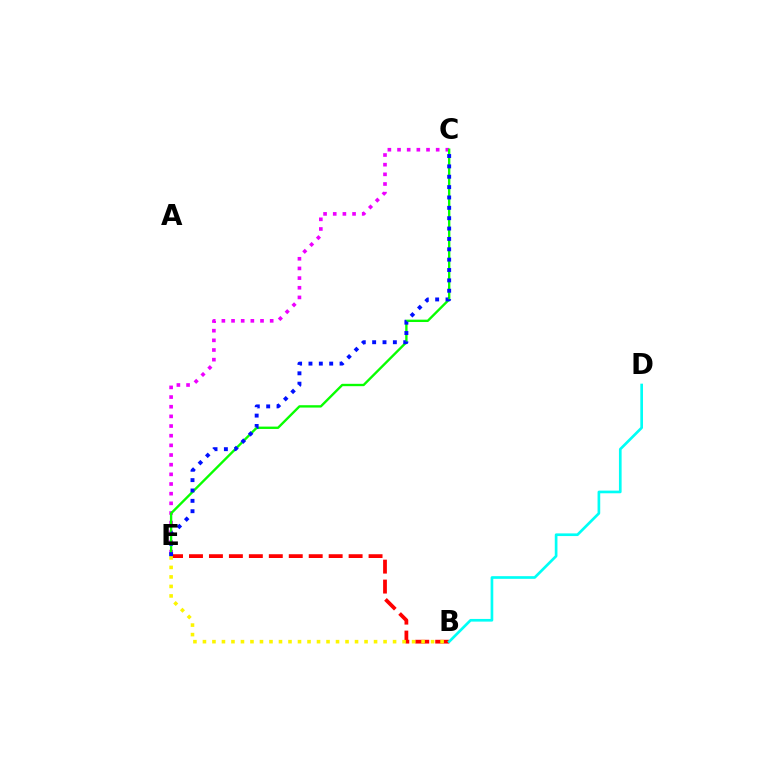{('C', 'E'): [{'color': '#ee00ff', 'line_style': 'dotted', 'thickness': 2.63}, {'color': '#08ff00', 'line_style': 'solid', 'thickness': 1.7}, {'color': '#0010ff', 'line_style': 'dotted', 'thickness': 2.82}], ('B', 'E'): [{'color': '#ff0000', 'line_style': 'dashed', 'thickness': 2.71}, {'color': '#fcf500', 'line_style': 'dotted', 'thickness': 2.58}], ('B', 'D'): [{'color': '#00fff6', 'line_style': 'solid', 'thickness': 1.93}]}